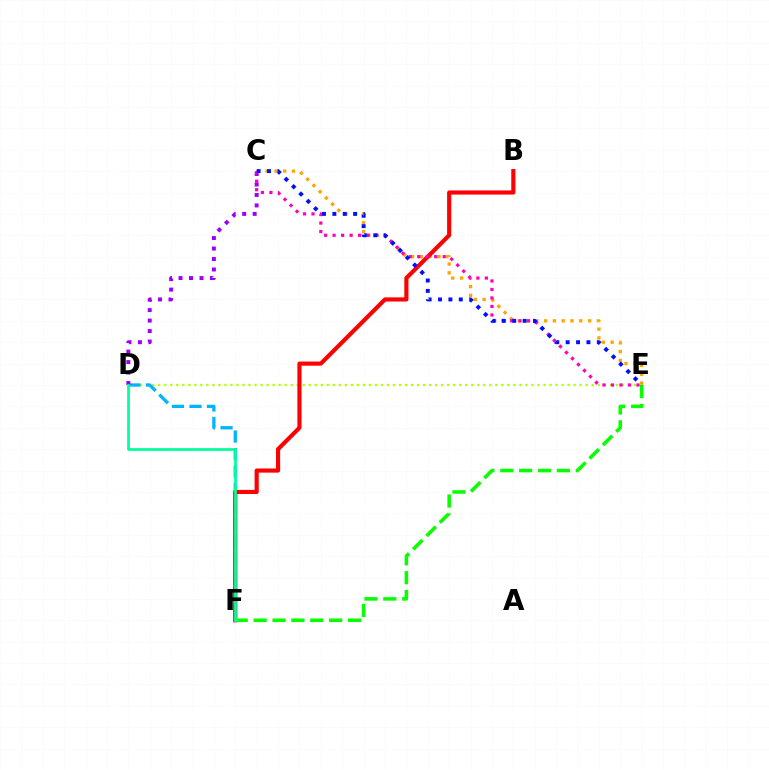{('C', 'E'): [{'color': '#ffa500', 'line_style': 'dotted', 'thickness': 2.39}, {'color': '#ff00bd', 'line_style': 'dotted', 'thickness': 2.31}, {'color': '#0010ff', 'line_style': 'dotted', 'thickness': 2.82}], ('D', 'E'): [{'color': '#b3ff00', 'line_style': 'dotted', 'thickness': 1.64}], ('D', 'F'): [{'color': '#00b5ff', 'line_style': 'dashed', 'thickness': 2.37}, {'color': '#00ff9d', 'line_style': 'solid', 'thickness': 1.97}], ('B', 'F'): [{'color': '#ff0000', 'line_style': 'solid', 'thickness': 2.98}], ('C', 'D'): [{'color': '#9b00ff', 'line_style': 'dotted', 'thickness': 2.85}], ('E', 'F'): [{'color': '#08ff00', 'line_style': 'dashed', 'thickness': 2.57}]}